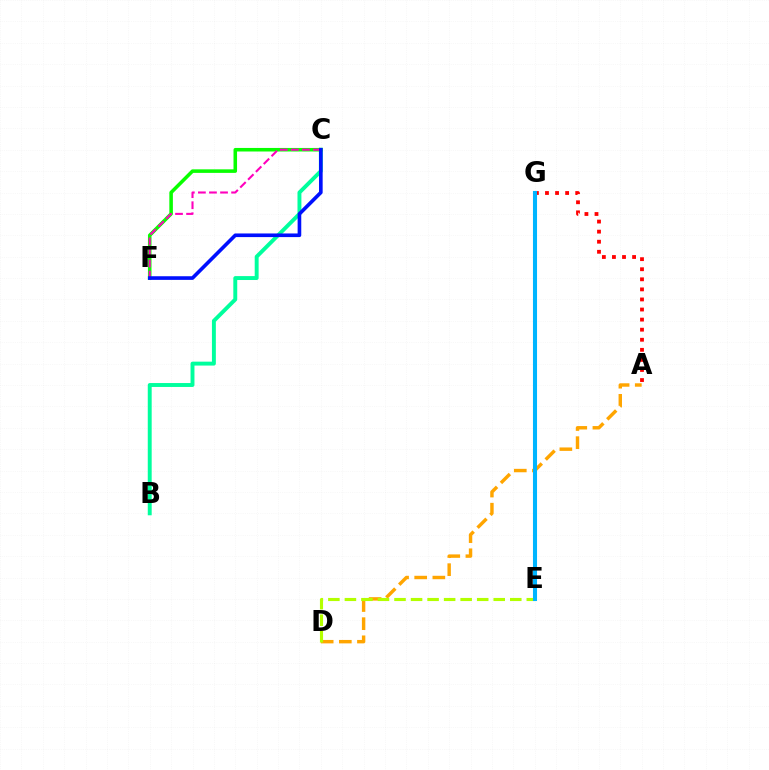{('B', 'C'): [{'color': '#00ff9d', 'line_style': 'solid', 'thickness': 2.82}], ('E', 'G'): [{'color': '#9b00ff', 'line_style': 'dotted', 'thickness': 1.94}, {'color': '#00b5ff', 'line_style': 'solid', 'thickness': 2.93}], ('A', 'D'): [{'color': '#ffa500', 'line_style': 'dashed', 'thickness': 2.47}], ('A', 'G'): [{'color': '#ff0000', 'line_style': 'dotted', 'thickness': 2.74}], ('D', 'E'): [{'color': '#b3ff00', 'line_style': 'dashed', 'thickness': 2.25}], ('C', 'F'): [{'color': '#08ff00', 'line_style': 'solid', 'thickness': 2.55}, {'color': '#ff00bd', 'line_style': 'dashed', 'thickness': 1.5}, {'color': '#0010ff', 'line_style': 'solid', 'thickness': 2.62}]}